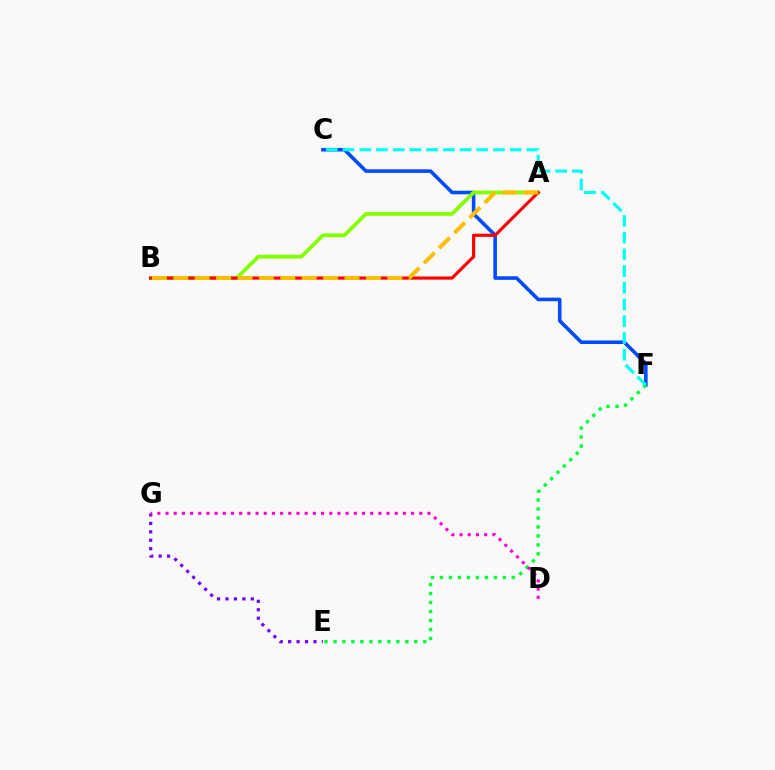{('E', 'G'): [{'color': '#7200ff', 'line_style': 'dotted', 'thickness': 2.29}], ('C', 'F'): [{'color': '#004bff', 'line_style': 'solid', 'thickness': 2.58}, {'color': '#00fff6', 'line_style': 'dashed', 'thickness': 2.27}], ('E', 'F'): [{'color': '#00ff39', 'line_style': 'dotted', 'thickness': 2.44}], ('A', 'B'): [{'color': '#84ff00', 'line_style': 'solid', 'thickness': 2.74}, {'color': '#ff0000', 'line_style': 'solid', 'thickness': 2.28}, {'color': '#ffbd00', 'line_style': 'dashed', 'thickness': 2.91}], ('D', 'G'): [{'color': '#ff00cf', 'line_style': 'dotted', 'thickness': 2.22}]}